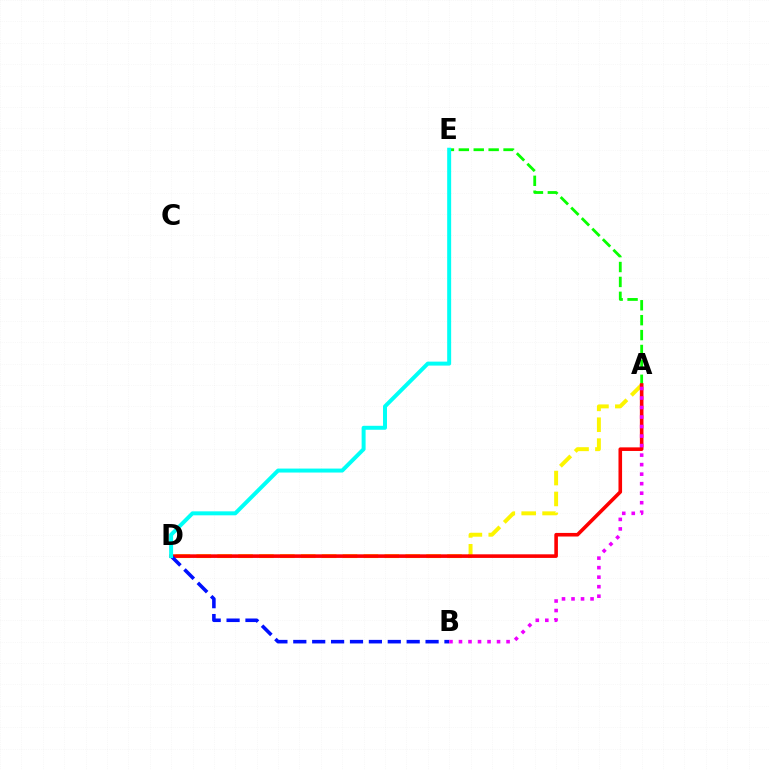{('A', 'E'): [{'color': '#08ff00', 'line_style': 'dashed', 'thickness': 2.03}], ('A', 'D'): [{'color': '#fcf500', 'line_style': 'dashed', 'thickness': 2.84}, {'color': '#ff0000', 'line_style': 'solid', 'thickness': 2.59}], ('B', 'D'): [{'color': '#0010ff', 'line_style': 'dashed', 'thickness': 2.57}], ('D', 'E'): [{'color': '#00fff6', 'line_style': 'solid', 'thickness': 2.86}], ('A', 'B'): [{'color': '#ee00ff', 'line_style': 'dotted', 'thickness': 2.59}]}